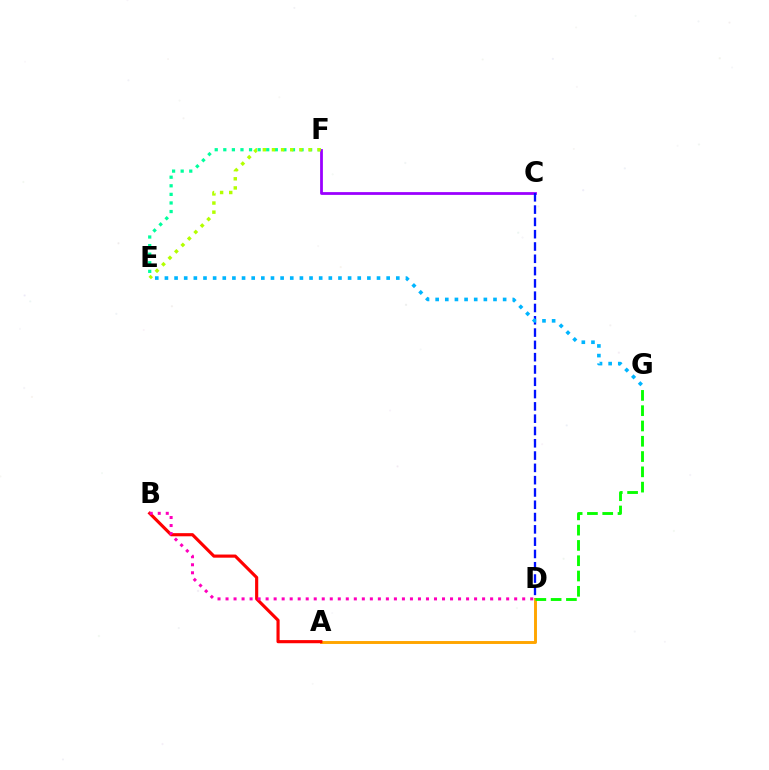{('E', 'F'): [{'color': '#00ff9d', 'line_style': 'dotted', 'thickness': 2.33}, {'color': '#b3ff00', 'line_style': 'dotted', 'thickness': 2.48}], ('A', 'D'): [{'color': '#ffa500', 'line_style': 'solid', 'thickness': 2.11}], ('C', 'F'): [{'color': '#9b00ff', 'line_style': 'solid', 'thickness': 2.0}], ('D', 'G'): [{'color': '#08ff00', 'line_style': 'dashed', 'thickness': 2.08}], ('A', 'B'): [{'color': '#ff0000', 'line_style': 'solid', 'thickness': 2.26}], ('C', 'D'): [{'color': '#0010ff', 'line_style': 'dashed', 'thickness': 1.67}], ('B', 'D'): [{'color': '#ff00bd', 'line_style': 'dotted', 'thickness': 2.18}], ('E', 'G'): [{'color': '#00b5ff', 'line_style': 'dotted', 'thickness': 2.62}]}